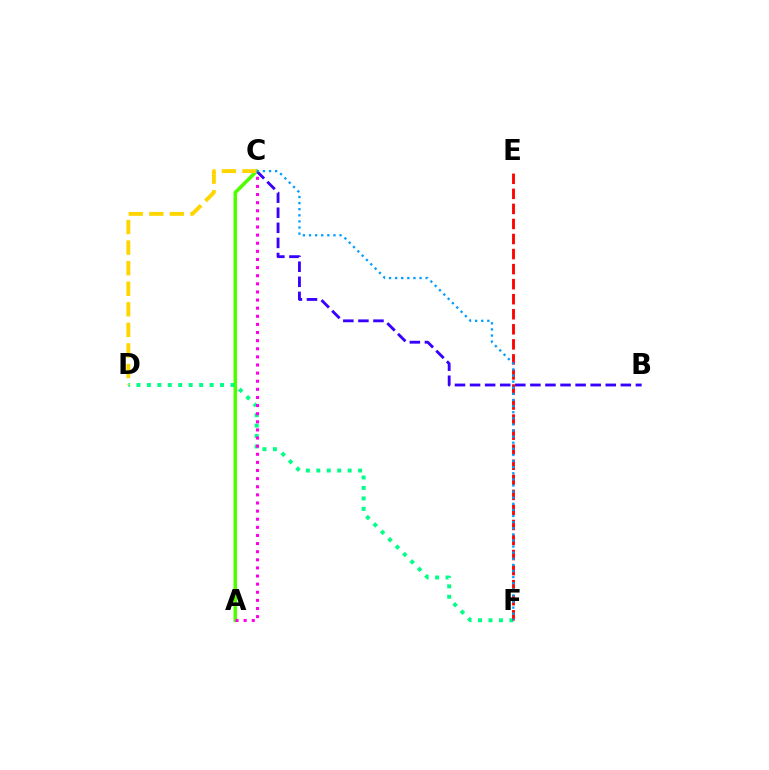{('A', 'C'): [{'color': '#4fff00', 'line_style': 'solid', 'thickness': 2.57}, {'color': '#ff00ed', 'line_style': 'dotted', 'thickness': 2.21}], ('D', 'F'): [{'color': '#00ff86', 'line_style': 'dotted', 'thickness': 2.84}], ('B', 'C'): [{'color': '#3700ff', 'line_style': 'dashed', 'thickness': 2.05}], ('C', 'D'): [{'color': '#ffd500', 'line_style': 'dashed', 'thickness': 2.79}], ('E', 'F'): [{'color': '#ff0000', 'line_style': 'dashed', 'thickness': 2.04}], ('C', 'F'): [{'color': '#009eff', 'line_style': 'dotted', 'thickness': 1.66}]}